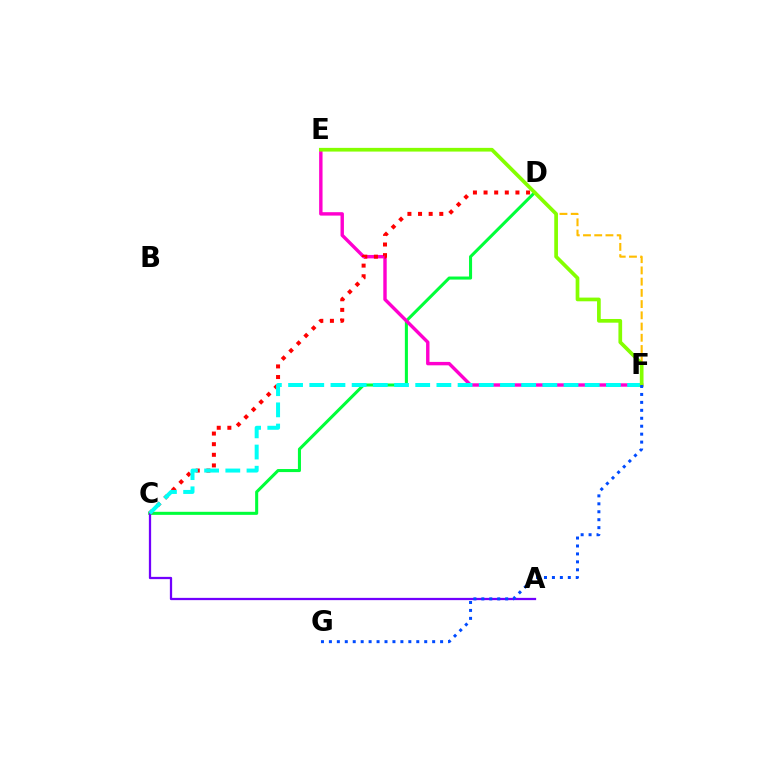{('D', 'F'): [{'color': '#ffbd00', 'line_style': 'dashed', 'thickness': 1.53}], ('C', 'D'): [{'color': '#00ff39', 'line_style': 'solid', 'thickness': 2.2}, {'color': '#ff0000', 'line_style': 'dotted', 'thickness': 2.89}], ('A', 'C'): [{'color': '#7200ff', 'line_style': 'solid', 'thickness': 1.63}], ('E', 'F'): [{'color': '#ff00cf', 'line_style': 'solid', 'thickness': 2.46}, {'color': '#84ff00', 'line_style': 'solid', 'thickness': 2.67}], ('C', 'F'): [{'color': '#00fff6', 'line_style': 'dashed', 'thickness': 2.88}], ('F', 'G'): [{'color': '#004bff', 'line_style': 'dotted', 'thickness': 2.16}]}